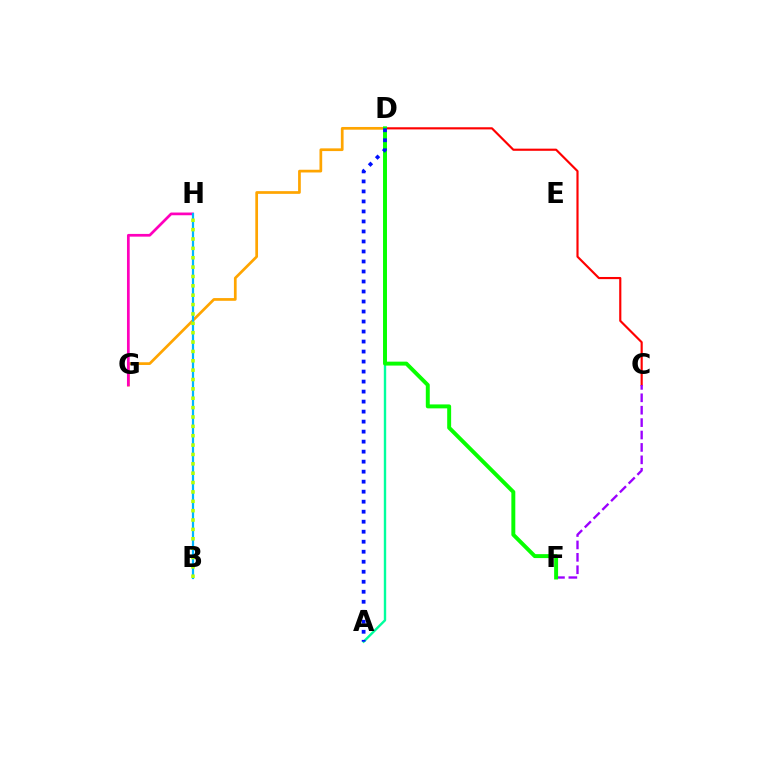{('C', 'D'): [{'color': '#ff0000', 'line_style': 'solid', 'thickness': 1.55}], ('D', 'G'): [{'color': '#ffa500', 'line_style': 'solid', 'thickness': 1.95}], ('C', 'F'): [{'color': '#9b00ff', 'line_style': 'dashed', 'thickness': 1.69}], ('G', 'H'): [{'color': '#ff00bd', 'line_style': 'solid', 'thickness': 1.96}], ('B', 'H'): [{'color': '#00b5ff', 'line_style': 'solid', 'thickness': 1.61}, {'color': '#b3ff00', 'line_style': 'dotted', 'thickness': 2.55}], ('A', 'D'): [{'color': '#00ff9d', 'line_style': 'solid', 'thickness': 1.72}, {'color': '#0010ff', 'line_style': 'dotted', 'thickness': 2.72}], ('D', 'F'): [{'color': '#08ff00', 'line_style': 'solid', 'thickness': 2.83}]}